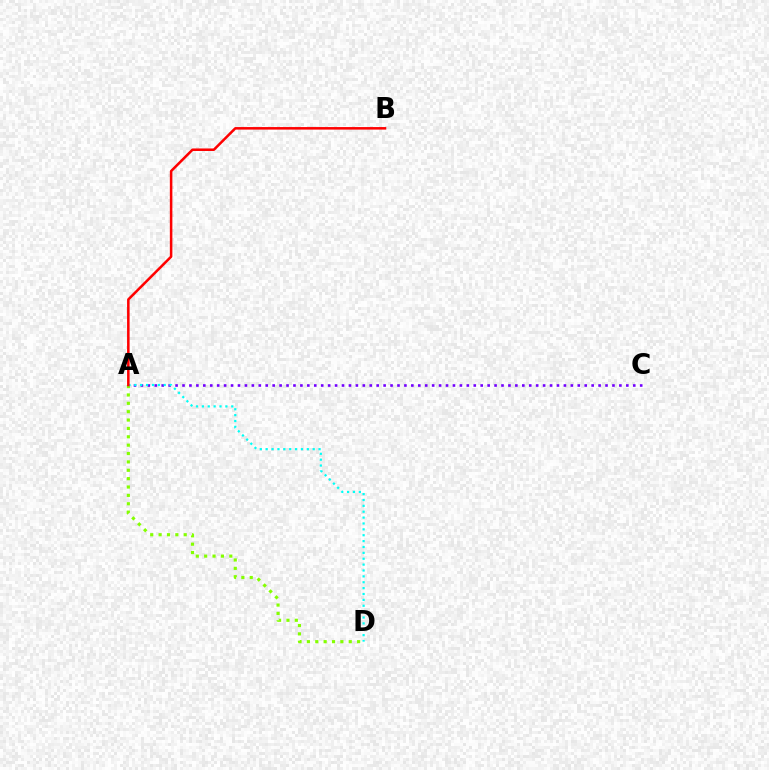{('A', 'C'): [{'color': '#7200ff', 'line_style': 'dotted', 'thickness': 1.88}], ('A', 'D'): [{'color': '#84ff00', 'line_style': 'dotted', 'thickness': 2.27}, {'color': '#00fff6', 'line_style': 'dotted', 'thickness': 1.6}], ('A', 'B'): [{'color': '#ff0000', 'line_style': 'solid', 'thickness': 1.82}]}